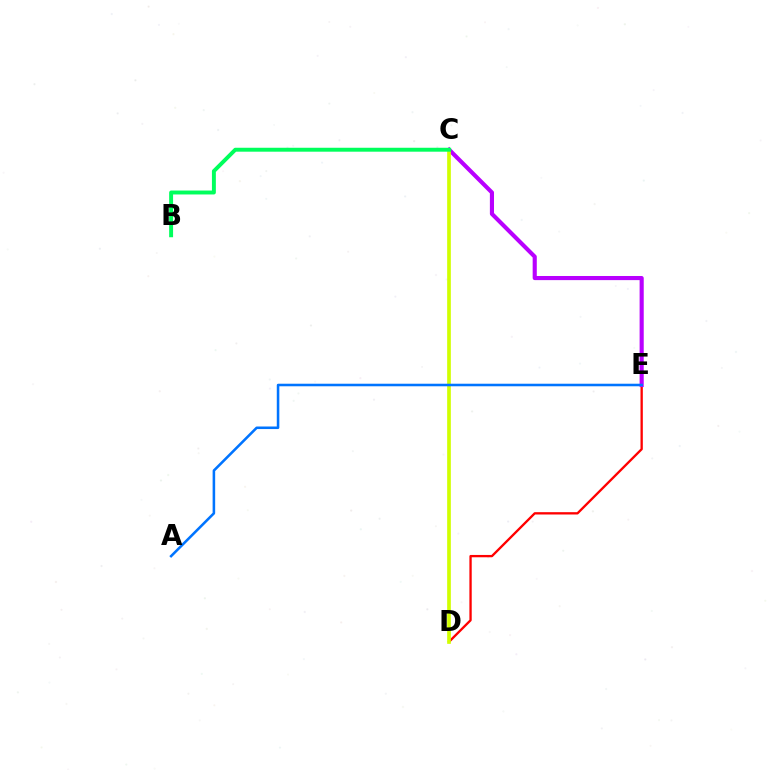{('D', 'E'): [{'color': '#ff0000', 'line_style': 'solid', 'thickness': 1.67}], ('C', 'E'): [{'color': '#b900ff', 'line_style': 'solid', 'thickness': 2.97}], ('C', 'D'): [{'color': '#d1ff00', 'line_style': 'solid', 'thickness': 2.65}], ('B', 'C'): [{'color': '#00ff5c', 'line_style': 'solid', 'thickness': 2.83}], ('A', 'E'): [{'color': '#0074ff', 'line_style': 'solid', 'thickness': 1.84}]}